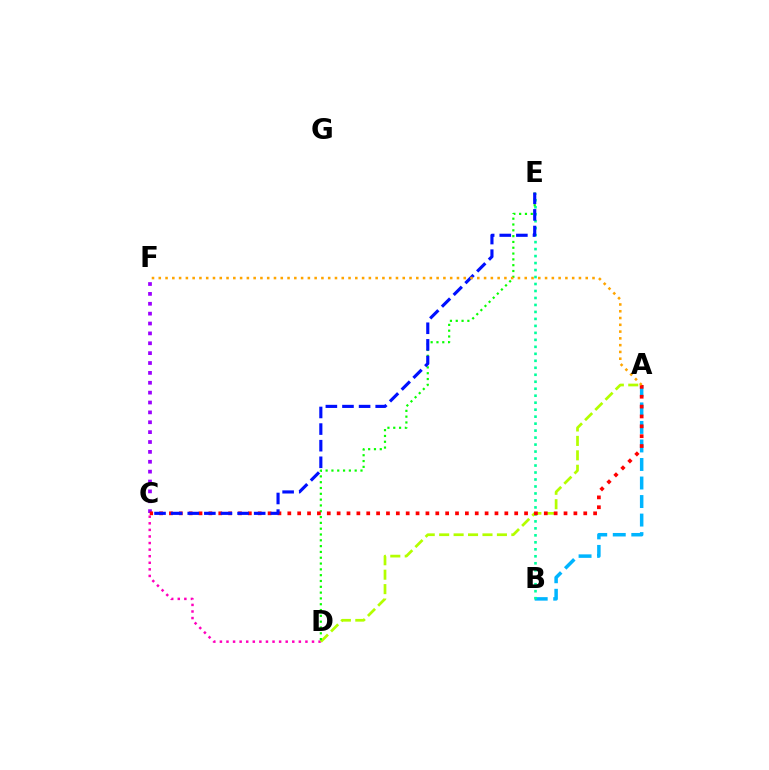{('A', 'B'): [{'color': '#00b5ff', 'line_style': 'dashed', 'thickness': 2.52}], ('C', 'D'): [{'color': '#ff00bd', 'line_style': 'dotted', 'thickness': 1.79}], ('B', 'E'): [{'color': '#00ff9d', 'line_style': 'dotted', 'thickness': 1.9}], ('A', 'D'): [{'color': '#b3ff00', 'line_style': 'dashed', 'thickness': 1.96}], ('C', 'F'): [{'color': '#9b00ff', 'line_style': 'dotted', 'thickness': 2.68}], ('D', 'E'): [{'color': '#08ff00', 'line_style': 'dotted', 'thickness': 1.58}], ('A', 'C'): [{'color': '#ff0000', 'line_style': 'dotted', 'thickness': 2.68}], ('C', 'E'): [{'color': '#0010ff', 'line_style': 'dashed', 'thickness': 2.26}], ('A', 'F'): [{'color': '#ffa500', 'line_style': 'dotted', 'thickness': 1.84}]}